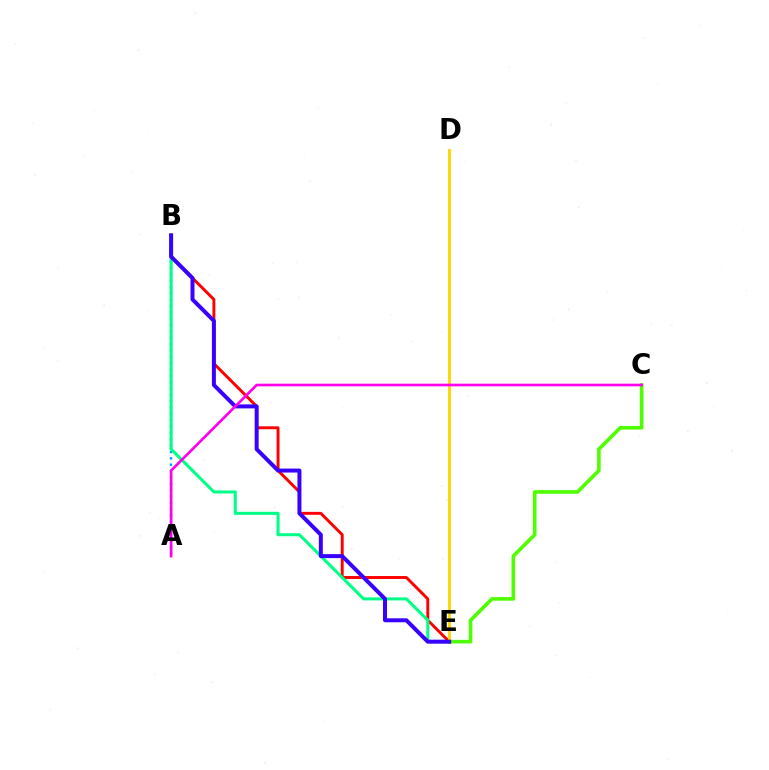{('A', 'B'): [{'color': '#009eff', 'line_style': 'dotted', 'thickness': 1.72}], ('B', 'E'): [{'color': '#ff0000', 'line_style': 'solid', 'thickness': 2.11}, {'color': '#00ff86', 'line_style': 'solid', 'thickness': 2.19}, {'color': '#3700ff', 'line_style': 'solid', 'thickness': 2.87}], ('D', 'E'): [{'color': '#ffd500', 'line_style': 'solid', 'thickness': 2.05}], ('C', 'E'): [{'color': '#4fff00', 'line_style': 'solid', 'thickness': 2.6}], ('A', 'C'): [{'color': '#ff00ed', 'line_style': 'solid', 'thickness': 1.91}]}